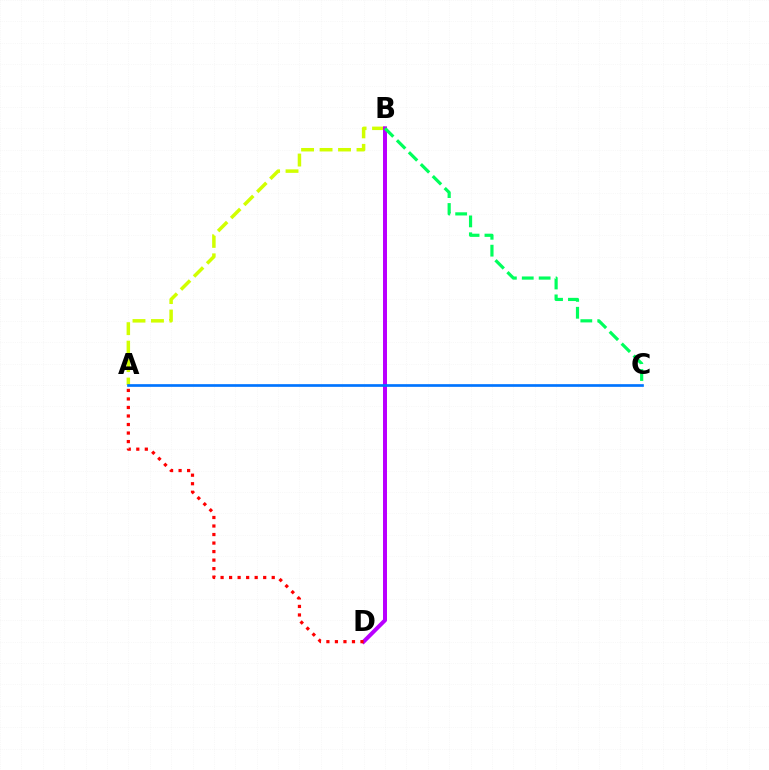{('A', 'B'): [{'color': '#d1ff00', 'line_style': 'dashed', 'thickness': 2.51}], ('B', 'D'): [{'color': '#b900ff', 'line_style': 'solid', 'thickness': 2.87}], ('B', 'C'): [{'color': '#00ff5c', 'line_style': 'dashed', 'thickness': 2.29}], ('A', 'C'): [{'color': '#0074ff', 'line_style': 'solid', 'thickness': 1.94}], ('A', 'D'): [{'color': '#ff0000', 'line_style': 'dotted', 'thickness': 2.32}]}